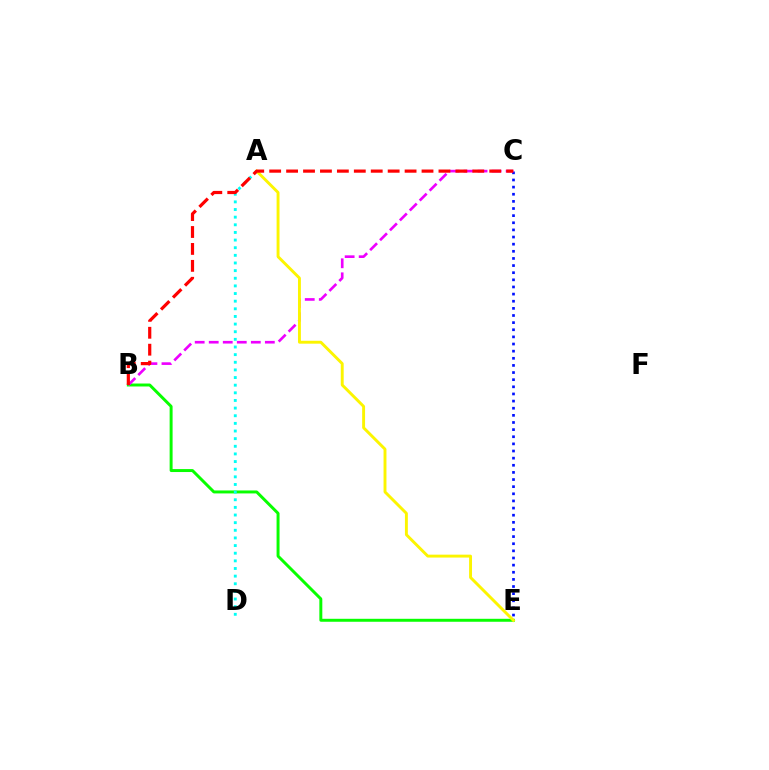{('B', 'E'): [{'color': '#08ff00', 'line_style': 'solid', 'thickness': 2.13}], ('A', 'D'): [{'color': '#00fff6', 'line_style': 'dotted', 'thickness': 2.08}], ('C', 'E'): [{'color': '#0010ff', 'line_style': 'dotted', 'thickness': 1.94}], ('B', 'C'): [{'color': '#ee00ff', 'line_style': 'dashed', 'thickness': 1.91}, {'color': '#ff0000', 'line_style': 'dashed', 'thickness': 2.3}], ('A', 'E'): [{'color': '#fcf500', 'line_style': 'solid', 'thickness': 2.09}]}